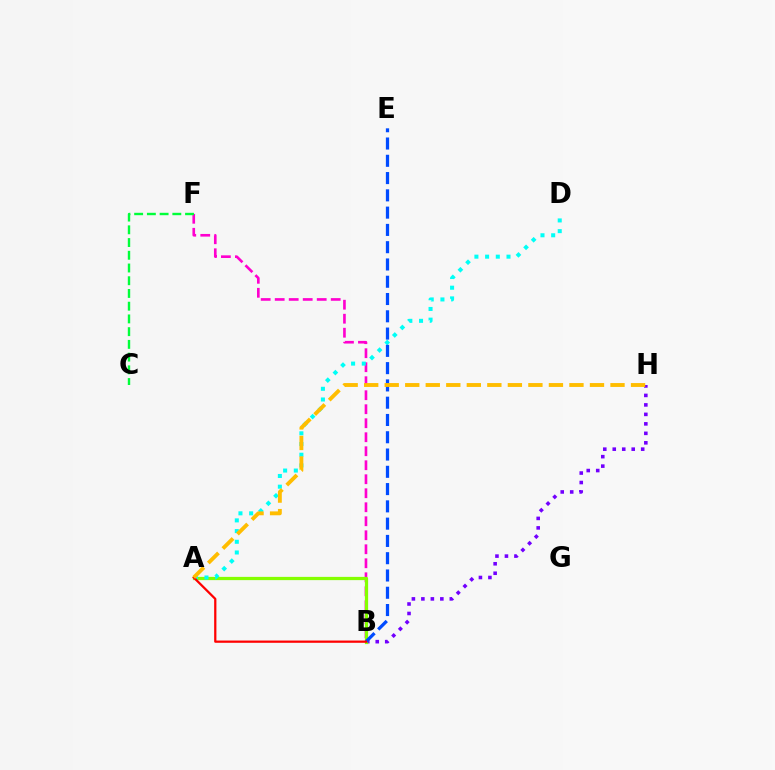{('B', 'F'): [{'color': '#ff00cf', 'line_style': 'dashed', 'thickness': 1.9}], ('B', 'H'): [{'color': '#7200ff', 'line_style': 'dotted', 'thickness': 2.58}], ('A', 'B'): [{'color': '#84ff00', 'line_style': 'solid', 'thickness': 2.34}, {'color': '#ff0000', 'line_style': 'solid', 'thickness': 1.62}], ('A', 'D'): [{'color': '#00fff6', 'line_style': 'dotted', 'thickness': 2.91}], ('B', 'E'): [{'color': '#004bff', 'line_style': 'dashed', 'thickness': 2.35}], ('C', 'F'): [{'color': '#00ff39', 'line_style': 'dashed', 'thickness': 1.73}], ('A', 'H'): [{'color': '#ffbd00', 'line_style': 'dashed', 'thickness': 2.79}]}